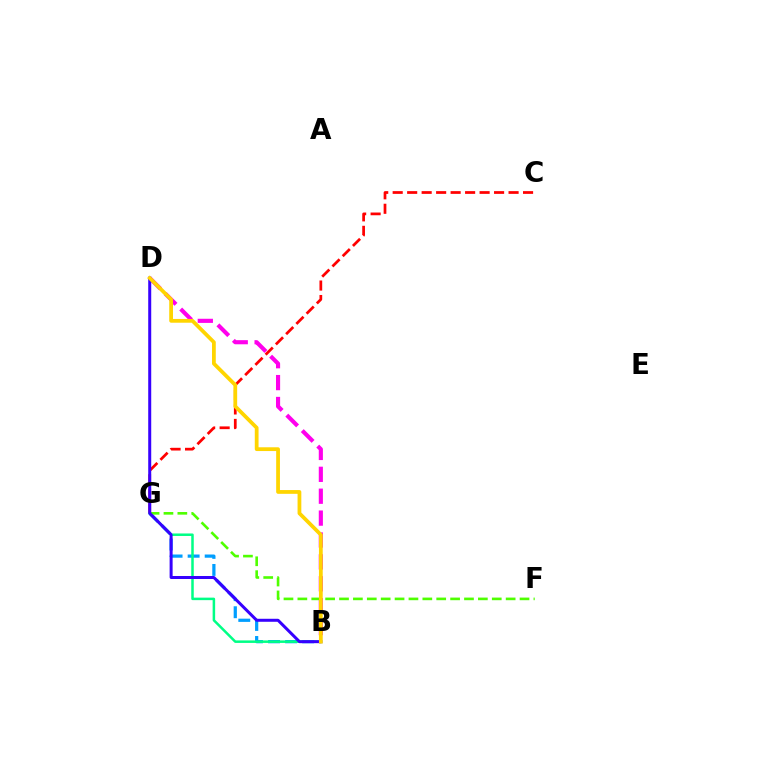{('C', 'G'): [{'color': '#ff0000', 'line_style': 'dashed', 'thickness': 1.97}], ('B', 'D'): [{'color': '#ff00ed', 'line_style': 'dashed', 'thickness': 2.97}, {'color': '#3700ff', 'line_style': 'solid', 'thickness': 2.16}, {'color': '#ffd500', 'line_style': 'solid', 'thickness': 2.71}], ('B', 'G'): [{'color': '#009eff', 'line_style': 'dashed', 'thickness': 2.32}, {'color': '#00ff86', 'line_style': 'solid', 'thickness': 1.81}], ('F', 'G'): [{'color': '#4fff00', 'line_style': 'dashed', 'thickness': 1.89}]}